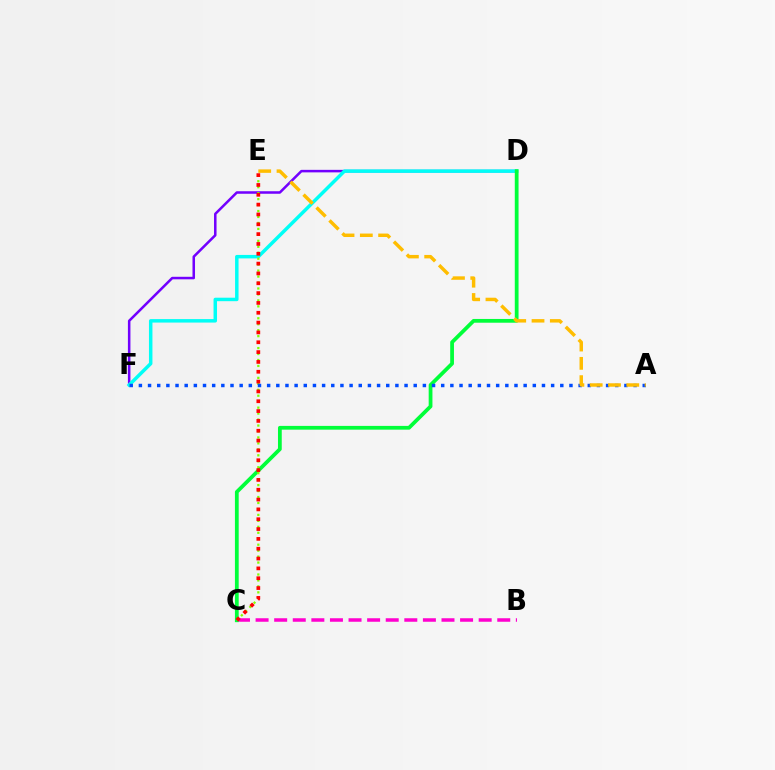{('D', 'F'): [{'color': '#7200ff', 'line_style': 'solid', 'thickness': 1.82}, {'color': '#00fff6', 'line_style': 'solid', 'thickness': 2.5}], ('B', 'C'): [{'color': '#ff00cf', 'line_style': 'dashed', 'thickness': 2.53}], ('C', 'D'): [{'color': '#00ff39', 'line_style': 'solid', 'thickness': 2.71}], ('C', 'E'): [{'color': '#84ff00', 'line_style': 'dotted', 'thickness': 1.62}, {'color': '#ff0000', 'line_style': 'dotted', 'thickness': 2.67}], ('A', 'F'): [{'color': '#004bff', 'line_style': 'dotted', 'thickness': 2.49}], ('A', 'E'): [{'color': '#ffbd00', 'line_style': 'dashed', 'thickness': 2.49}]}